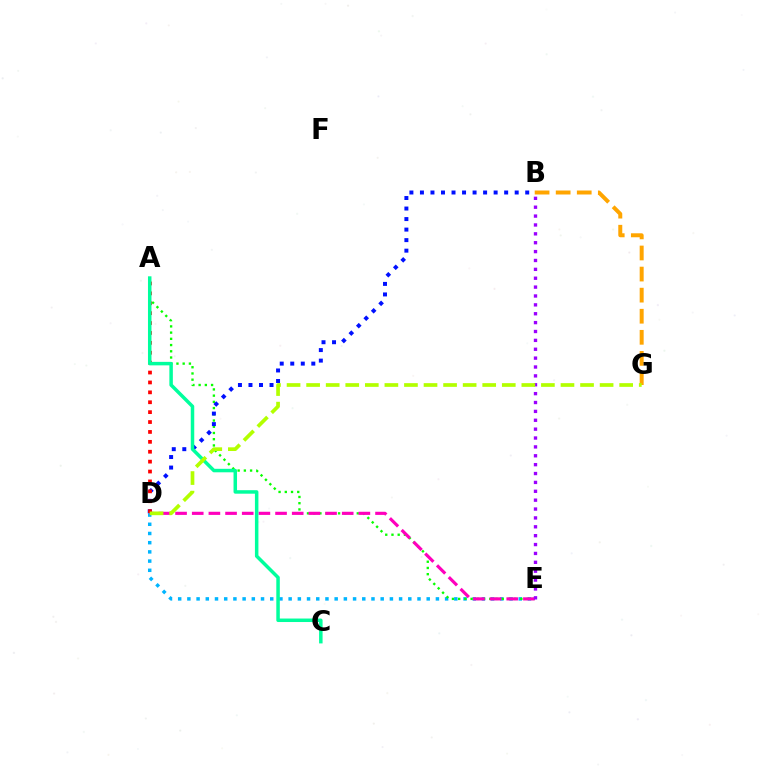{('D', 'E'): [{'color': '#00b5ff', 'line_style': 'dotted', 'thickness': 2.5}, {'color': '#ff00bd', 'line_style': 'dashed', 'thickness': 2.26}], ('A', 'E'): [{'color': '#08ff00', 'line_style': 'dotted', 'thickness': 1.69}], ('B', 'G'): [{'color': '#ffa500', 'line_style': 'dashed', 'thickness': 2.86}], ('B', 'D'): [{'color': '#0010ff', 'line_style': 'dotted', 'thickness': 2.86}], ('A', 'D'): [{'color': '#ff0000', 'line_style': 'dotted', 'thickness': 2.69}], ('A', 'C'): [{'color': '#00ff9d', 'line_style': 'solid', 'thickness': 2.51}], ('B', 'E'): [{'color': '#9b00ff', 'line_style': 'dotted', 'thickness': 2.41}], ('D', 'G'): [{'color': '#b3ff00', 'line_style': 'dashed', 'thickness': 2.66}]}